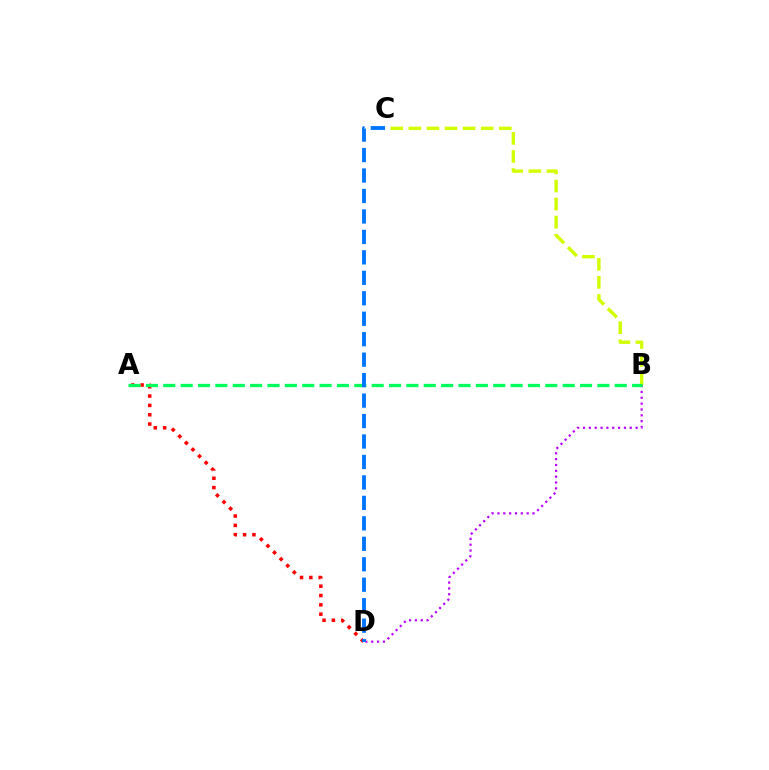{('B', 'C'): [{'color': '#d1ff00', 'line_style': 'dashed', 'thickness': 2.46}], ('B', 'D'): [{'color': '#b900ff', 'line_style': 'dotted', 'thickness': 1.59}], ('A', 'D'): [{'color': '#ff0000', 'line_style': 'dotted', 'thickness': 2.54}], ('A', 'B'): [{'color': '#00ff5c', 'line_style': 'dashed', 'thickness': 2.36}], ('C', 'D'): [{'color': '#0074ff', 'line_style': 'dashed', 'thickness': 2.78}]}